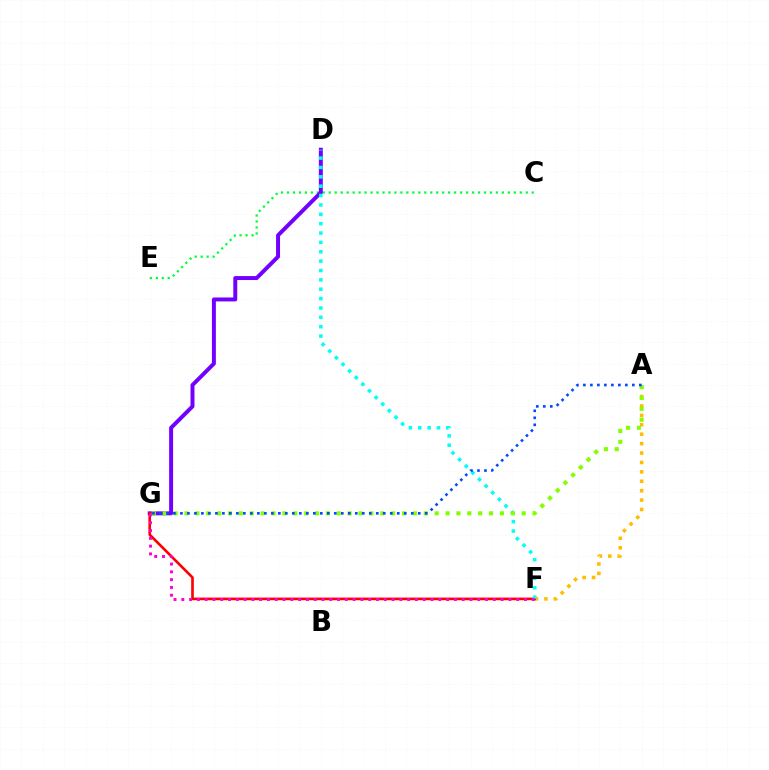{('C', 'E'): [{'color': '#00ff39', 'line_style': 'dotted', 'thickness': 1.62}], ('D', 'G'): [{'color': '#7200ff', 'line_style': 'solid', 'thickness': 2.85}], ('A', 'F'): [{'color': '#ffbd00', 'line_style': 'dotted', 'thickness': 2.56}], ('F', 'G'): [{'color': '#ff0000', 'line_style': 'solid', 'thickness': 1.89}, {'color': '#ff00cf', 'line_style': 'dotted', 'thickness': 2.12}], ('D', 'F'): [{'color': '#00fff6', 'line_style': 'dotted', 'thickness': 2.55}], ('A', 'G'): [{'color': '#84ff00', 'line_style': 'dotted', 'thickness': 2.96}, {'color': '#004bff', 'line_style': 'dotted', 'thickness': 1.9}]}